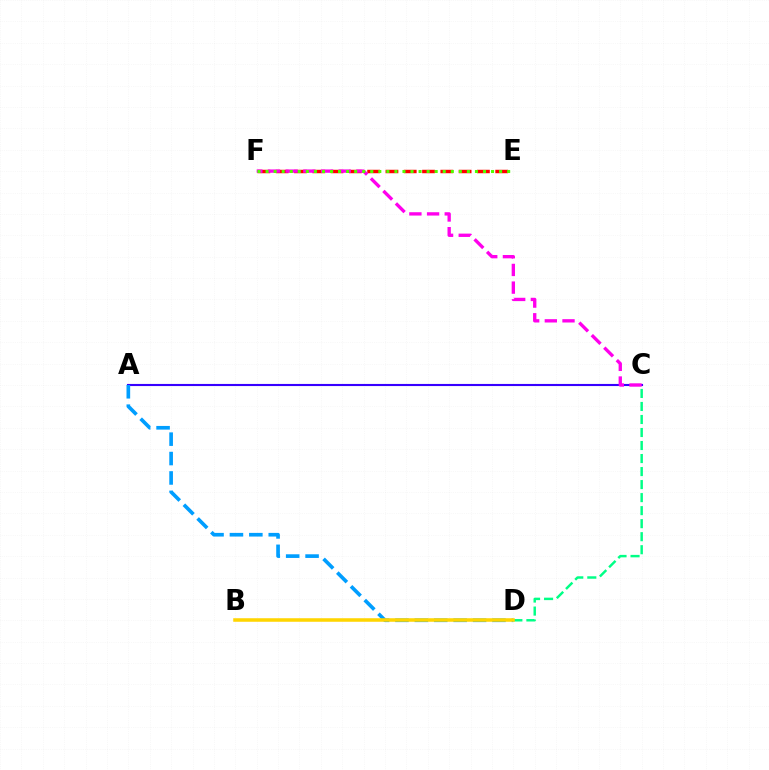{('C', 'D'): [{'color': '#00ff86', 'line_style': 'dashed', 'thickness': 1.77}], ('A', 'C'): [{'color': '#3700ff', 'line_style': 'solid', 'thickness': 1.52}], ('A', 'D'): [{'color': '#009eff', 'line_style': 'dashed', 'thickness': 2.64}], ('E', 'F'): [{'color': '#ff0000', 'line_style': 'dashed', 'thickness': 2.49}, {'color': '#4fff00', 'line_style': 'dotted', 'thickness': 2.19}], ('C', 'F'): [{'color': '#ff00ed', 'line_style': 'dashed', 'thickness': 2.4}], ('B', 'D'): [{'color': '#ffd500', 'line_style': 'solid', 'thickness': 2.54}]}